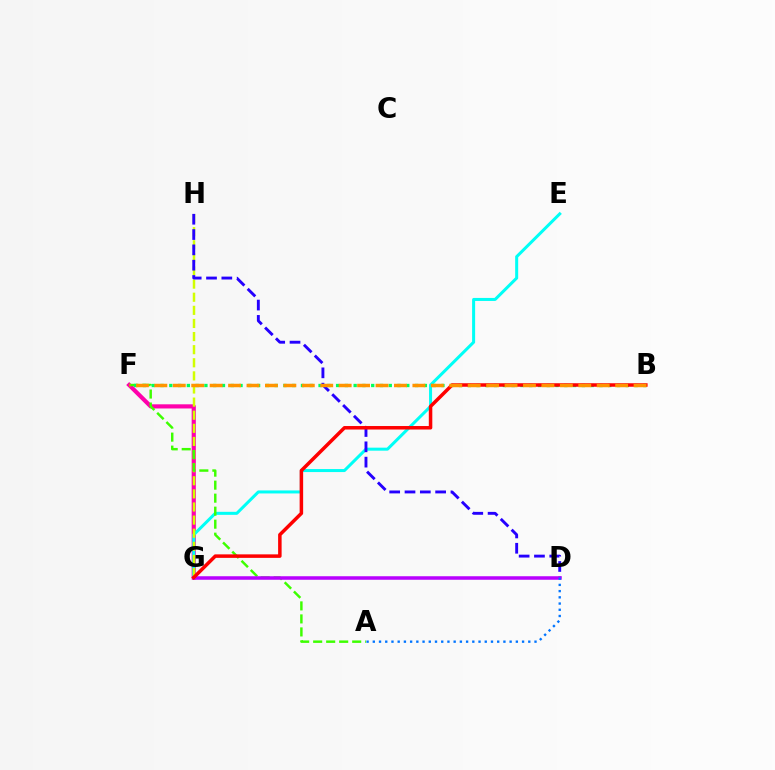{('F', 'G'): [{'color': '#ff00ac', 'line_style': 'solid', 'thickness': 3.0}], ('E', 'G'): [{'color': '#00fff6', 'line_style': 'solid', 'thickness': 2.17}], ('G', 'H'): [{'color': '#d1ff00', 'line_style': 'dashed', 'thickness': 1.78}], ('A', 'F'): [{'color': '#3dff00', 'line_style': 'dashed', 'thickness': 1.77}], ('D', 'H'): [{'color': '#2500ff', 'line_style': 'dashed', 'thickness': 2.08}], ('B', 'F'): [{'color': '#00ff5c', 'line_style': 'dotted', 'thickness': 2.39}, {'color': '#ff9400', 'line_style': 'dashed', 'thickness': 2.5}], ('D', 'G'): [{'color': '#b900ff', 'line_style': 'solid', 'thickness': 2.54}], ('A', 'D'): [{'color': '#0074ff', 'line_style': 'dotted', 'thickness': 1.69}], ('B', 'G'): [{'color': '#ff0000', 'line_style': 'solid', 'thickness': 2.52}]}